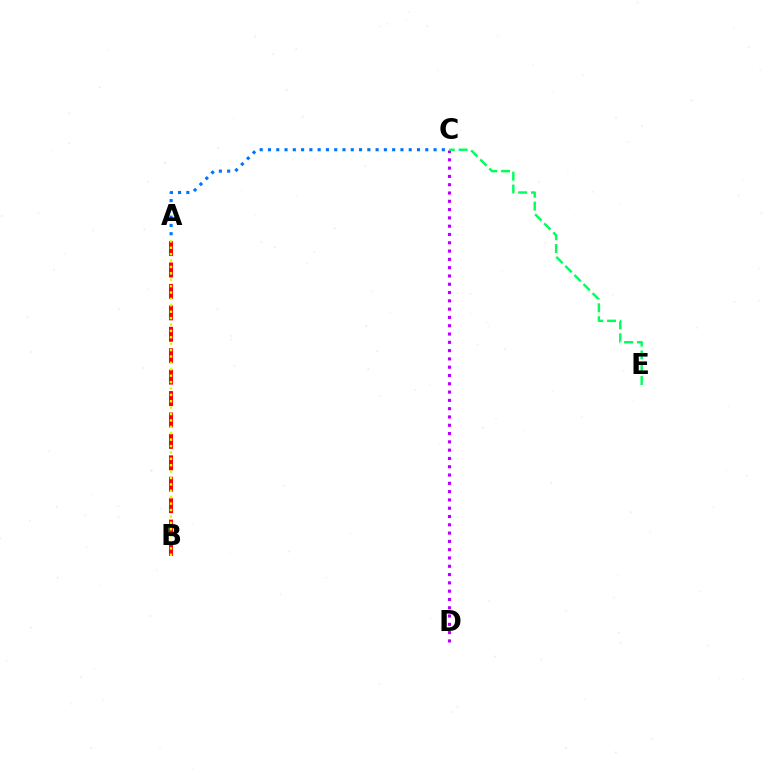{('C', 'D'): [{'color': '#b900ff', 'line_style': 'dotted', 'thickness': 2.25}], ('C', 'E'): [{'color': '#00ff5c', 'line_style': 'dashed', 'thickness': 1.74}], ('A', 'C'): [{'color': '#0074ff', 'line_style': 'dotted', 'thickness': 2.25}], ('A', 'B'): [{'color': '#ff0000', 'line_style': 'dashed', 'thickness': 2.91}, {'color': '#d1ff00', 'line_style': 'dotted', 'thickness': 1.74}]}